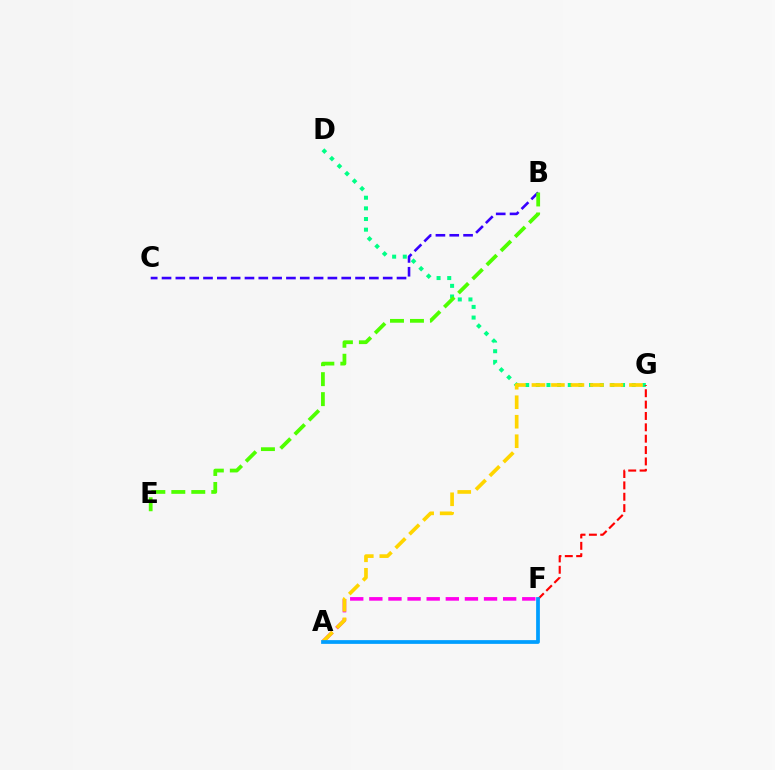{('A', 'F'): [{'color': '#ff00ed', 'line_style': 'dashed', 'thickness': 2.6}, {'color': '#009eff', 'line_style': 'solid', 'thickness': 2.69}], ('D', 'G'): [{'color': '#00ff86', 'line_style': 'dotted', 'thickness': 2.89}], ('A', 'G'): [{'color': '#ffd500', 'line_style': 'dashed', 'thickness': 2.65}], ('B', 'C'): [{'color': '#3700ff', 'line_style': 'dashed', 'thickness': 1.88}], ('F', 'G'): [{'color': '#ff0000', 'line_style': 'dashed', 'thickness': 1.54}], ('B', 'E'): [{'color': '#4fff00', 'line_style': 'dashed', 'thickness': 2.71}]}